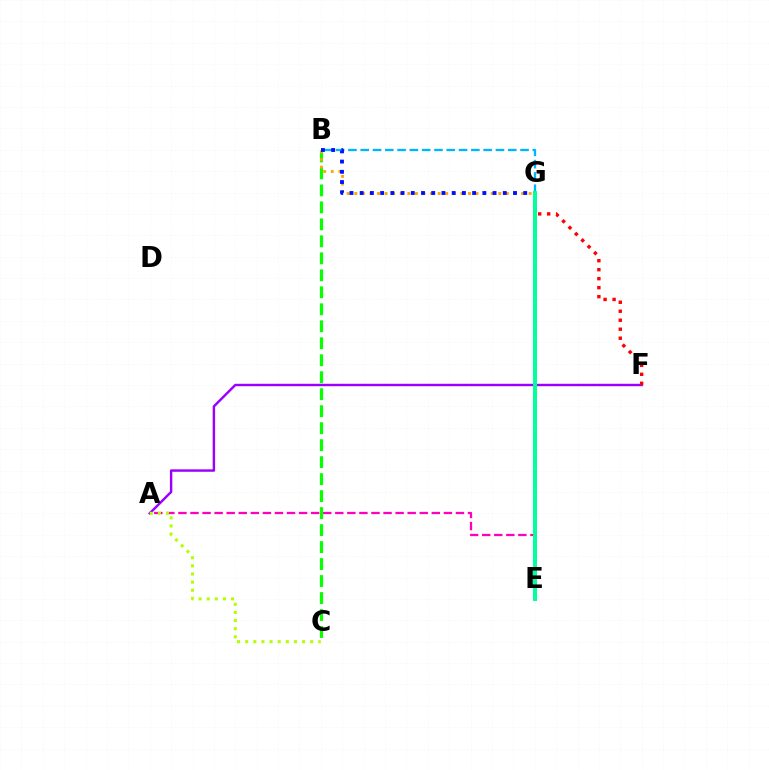{('A', 'E'): [{'color': '#ff00bd', 'line_style': 'dashed', 'thickness': 1.64}], ('A', 'F'): [{'color': '#9b00ff', 'line_style': 'solid', 'thickness': 1.75}], ('B', 'G'): [{'color': '#00b5ff', 'line_style': 'dashed', 'thickness': 1.67}, {'color': '#ffa500', 'line_style': 'dotted', 'thickness': 2.06}, {'color': '#0010ff', 'line_style': 'dotted', 'thickness': 2.78}], ('B', 'C'): [{'color': '#08ff00', 'line_style': 'dashed', 'thickness': 2.31}], ('F', 'G'): [{'color': '#ff0000', 'line_style': 'dotted', 'thickness': 2.44}], ('A', 'C'): [{'color': '#b3ff00', 'line_style': 'dotted', 'thickness': 2.21}], ('E', 'G'): [{'color': '#00ff9d', 'line_style': 'solid', 'thickness': 2.85}]}